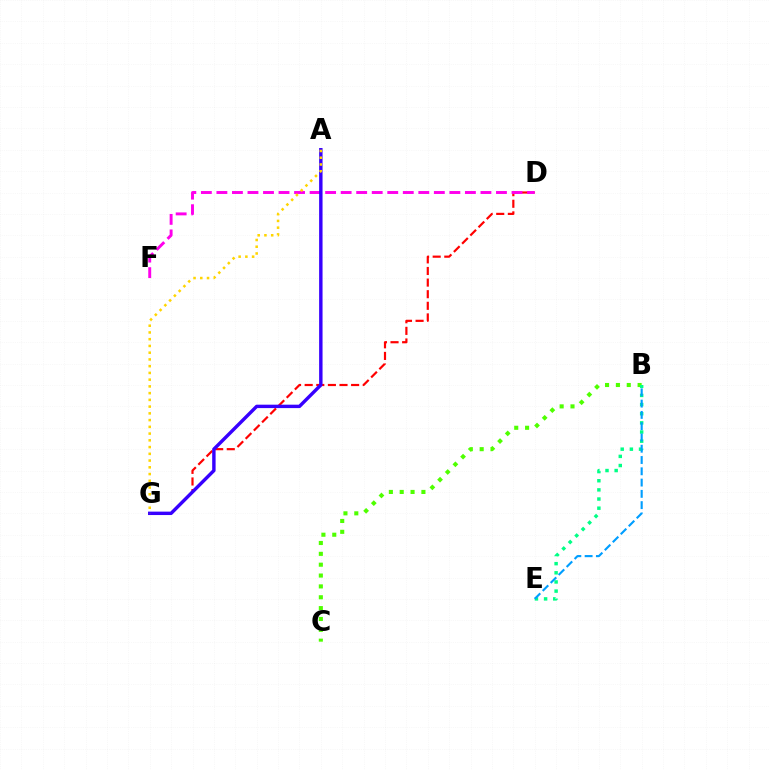{('B', 'C'): [{'color': '#4fff00', 'line_style': 'dotted', 'thickness': 2.95}], ('D', 'G'): [{'color': '#ff0000', 'line_style': 'dashed', 'thickness': 1.58}], ('D', 'F'): [{'color': '#ff00ed', 'line_style': 'dashed', 'thickness': 2.11}], ('A', 'G'): [{'color': '#3700ff', 'line_style': 'solid', 'thickness': 2.46}, {'color': '#ffd500', 'line_style': 'dotted', 'thickness': 1.83}], ('B', 'E'): [{'color': '#00ff86', 'line_style': 'dotted', 'thickness': 2.49}, {'color': '#009eff', 'line_style': 'dashed', 'thickness': 1.53}]}